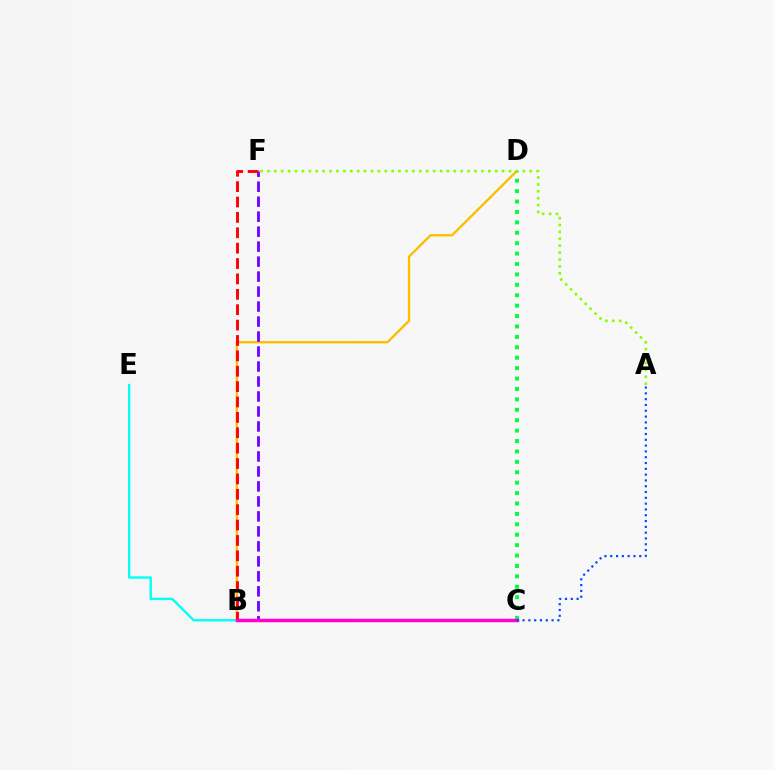{('B', 'E'): [{'color': '#00fff6', 'line_style': 'solid', 'thickness': 1.71}], ('B', 'D'): [{'color': '#ffbd00', 'line_style': 'solid', 'thickness': 1.69}], ('B', 'F'): [{'color': '#7200ff', 'line_style': 'dashed', 'thickness': 2.04}, {'color': '#ff0000', 'line_style': 'dashed', 'thickness': 2.09}], ('C', 'D'): [{'color': '#00ff39', 'line_style': 'dotted', 'thickness': 2.83}], ('B', 'C'): [{'color': '#ff00cf', 'line_style': 'solid', 'thickness': 2.5}], ('A', 'F'): [{'color': '#84ff00', 'line_style': 'dotted', 'thickness': 1.88}], ('A', 'C'): [{'color': '#004bff', 'line_style': 'dotted', 'thickness': 1.58}]}